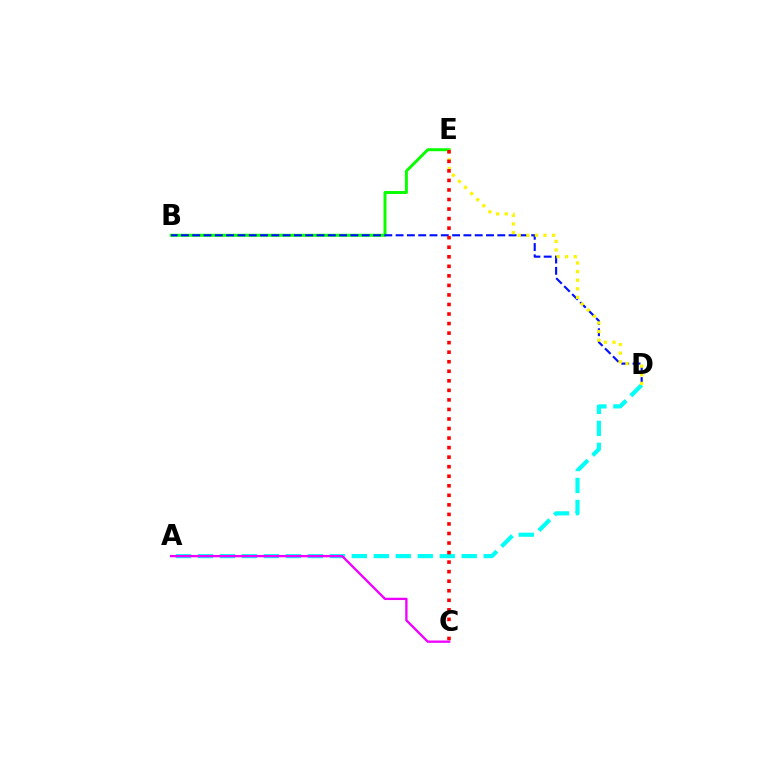{('A', 'D'): [{'color': '#00fff6', 'line_style': 'dashed', 'thickness': 2.99}], ('B', 'E'): [{'color': '#08ff00', 'line_style': 'solid', 'thickness': 2.13}], ('B', 'D'): [{'color': '#0010ff', 'line_style': 'dashed', 'thickness': 1.53}], ('D', 'E'): [{'color': '#fcf500', 'line_style': 'dotted', 'thickness': 2.34}], ('A', 'C'): [{'color': '#ee00ff', 'line_style': 'solid', 'thickness': 1.67}], ('C', 'E'): [{'color': '#ff0000', 'line_style': 'dotted', 'thickness': 2.59}]}